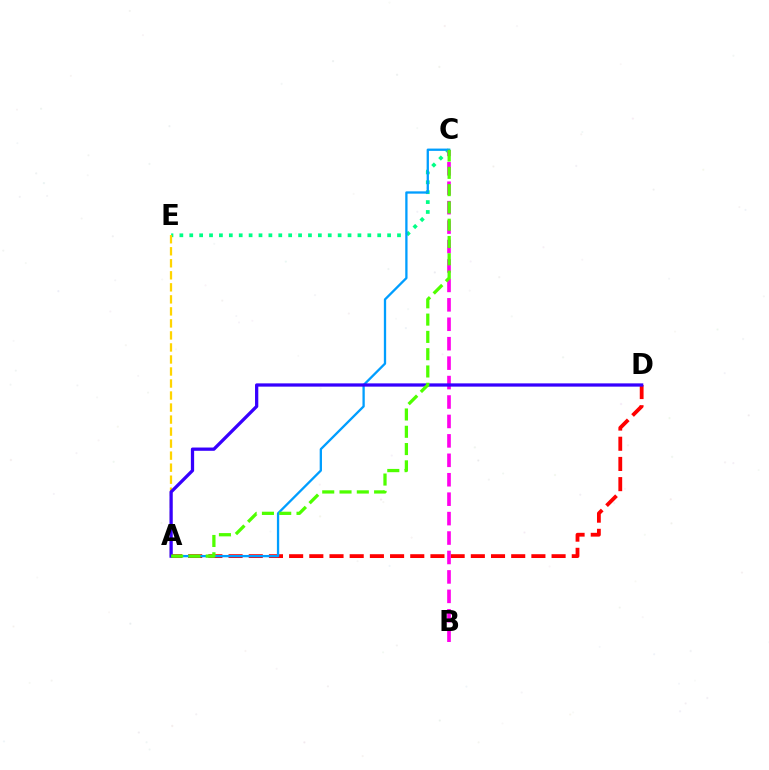{('C', 'E'): [{'color': '#00ff86', 'line_style': 'dotted', 'thickness': 2.69}], ('A', 'D'): [{'color': '#ff0000', 'line_style': 'dashed', 'thickness': 2.74}, {'color': '#3700ff', 'line_style': 'solid', 'thickness': 2.35}], ('B', 'C'): [{'color': '#ff00ed', 'line_style': 'dashed', 'thickness': 2.64}], ('A', 'C'): [{'color': '#009eff', 'line_style': 'solid', 'thickness': 1.66}, {'color': '#4fff00', 'line_style': 'dashed', 'thickness': 2.35}], ('A', 'E'): [{'color': '#ffd500', 'line_style': 'dashed', 'thickness': 1.63}]}